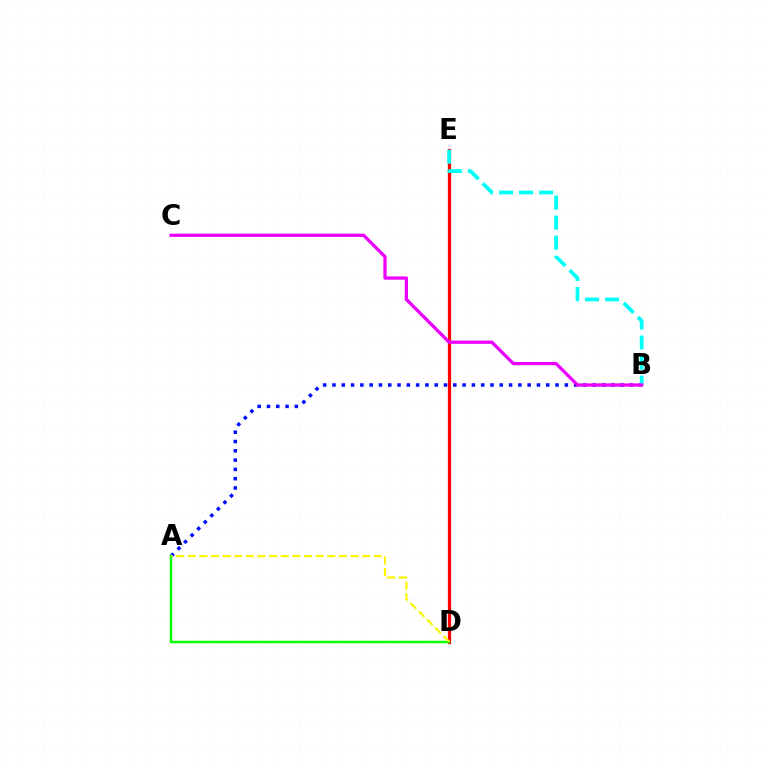{('D', 'E'): [{'color': '#ff0000', 'line_style': 'solid', 'thickness': 2.35}], ('A', 'B'): [{'color': '#0010ff', 'line_style': 'dotted', 'thickness': 2.53}], ('A', 'D'): [{'color': '#08ff00', 'line_style': 'solid', 'thickness': 1.79}, {'color': '#fcf500', 'line_style': 'dashed', 'thickness': 1.58}], ('B', 'E'): [{'color': '#00fff6', 'line_style': 'dashed', 'thickness': 2.72}], ('B', 'C'): [{'color': '#ee00ff', 'line_style': 'solid', 'thickness': 2.36}]}